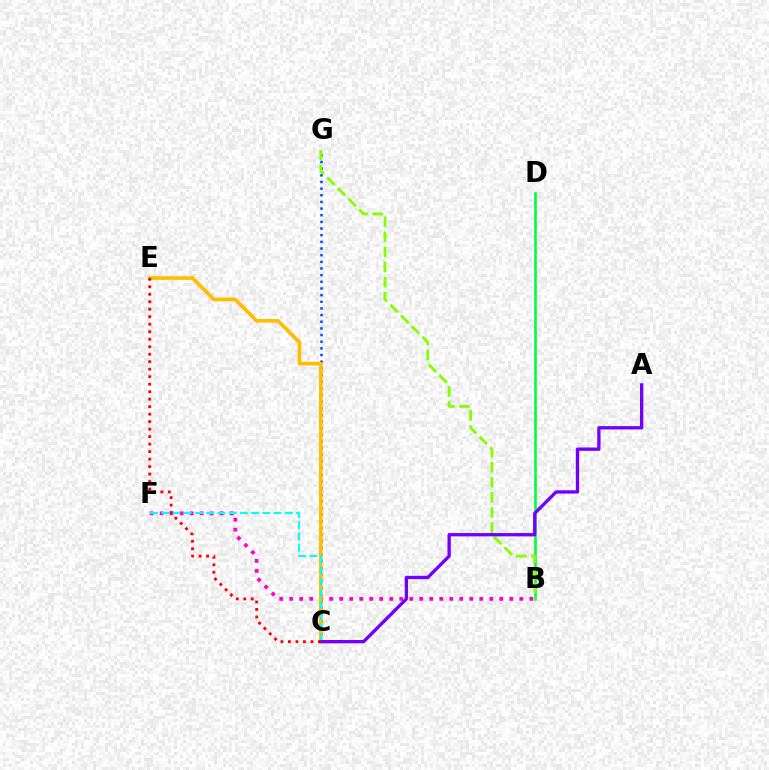{('B', 'F'): [{'color': '#ff00cf', 'line_style': 'dotted', 'thickness': 2.72}], ('C', 'G'): [{'color': '#004bff', 'line_style': 'dotted', 'thickness': 1.81}], ('B', 'D'): [{'color': '#00ff39', 'line_style': 'solid', 'thickness': 1.87}], ('C', 'E'): [{'color': '#ffbd00', 'line_style': 'solid', 'thickness': 2.62}, {'color': '#ff0000', 'line_style': 'dotted', 'thickness': 2.04}], ('B', 'G'): [{'color': '#84ff00', 'line_style': 'dashed', 'thickness': 2.05}], ('C', 'F'): [{'color': '#00fff6', 'line_style': 'dashed', 'thickness': 1.53}], ('A', 'C'): [{'color': '#7200ff', 'line_style': 'solid', 'thickness': 2.39}]}